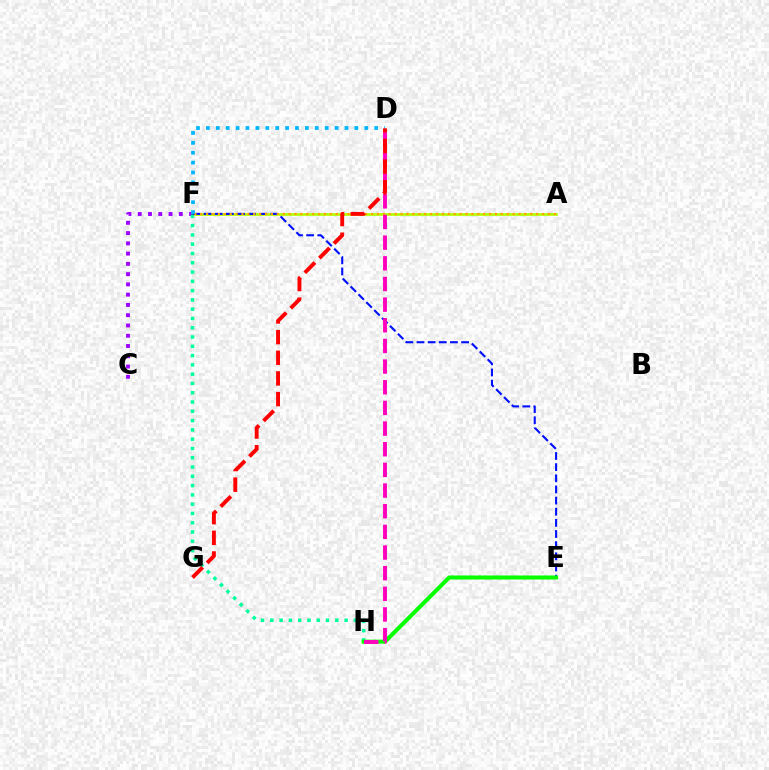{('C', 'F'): [{'color': '#9b00ff', 'line_style': 'dotted', 'thickness': 2.79}], ('A', 'F'): [{'color': '#b3ff00', 'line_style': 'solid', 'thickness': 1.94}, {'color': '#ffa500', 'line_style': 'dotted', 'thickness': 1.6}], ('F', 'H'): [{'color': '#00ff9d', 'line_style': 'dotted', 'thickness': 2.52}], ('E', 'F'): [{'color': '#0010ff', 'line_style': 'dashed', 'thickness': 1.51}], ('E', 'H'): [{'color': '#08ff00', 'line_style': 'solid', 'thickness': 2.92}], ('D', 'F'): [{'color': '#00b5ff', 'line_style': 'dotted', 'thickness': 2.69}], ('D', 'H'): [{'color': '#ff00bd', 'line_style': 'dashed', 'thickness': 2.81}], ('D', 'G'): [{'color': '#ff0000', 'line_style': 'dashed', 'thickness': 2.81}]}